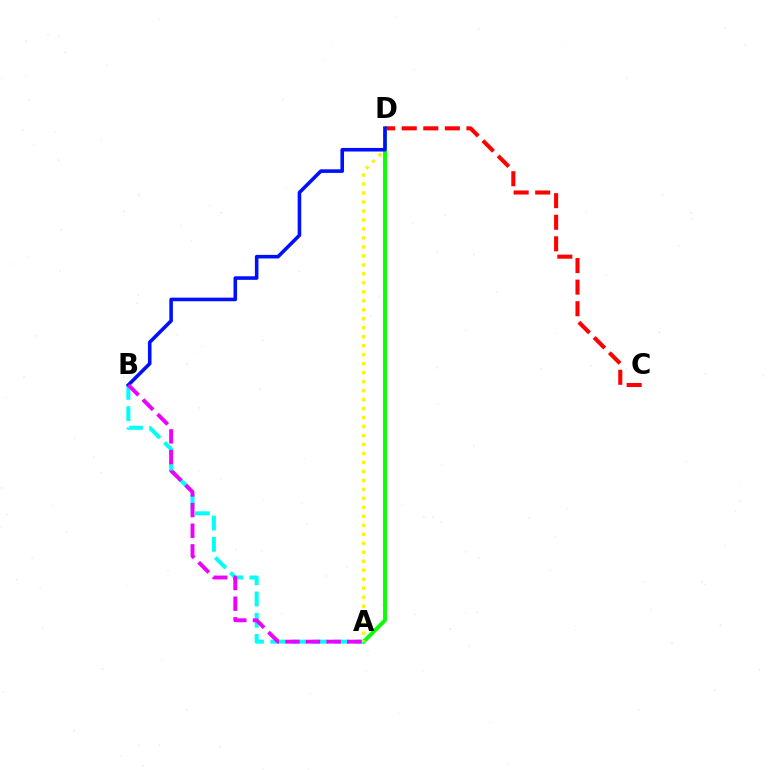{('A', 'D'): [{'color': '#08ff00', 'line_style': 'solid', 'thickness': 2.8}, {'color': '#fcf500', 'line_style': 'dotted', 'thickness': 2.44}], ('C', 'D'): [{'color': '#ff0000', 'line_style': 'dashed', 'thickness': 2.93}], ('A', 'B'): [{'color': '#00fff6', 'line_style': 'dashed', 'thickness': 2.89}, {'color': '#ee00ff', 'line_style': 'dashed', 'thickness': 2.8}], ('B', 'D'): [{'color': '#0010ff', 'line_style': 'solid', 'thickness': 2.58}]}